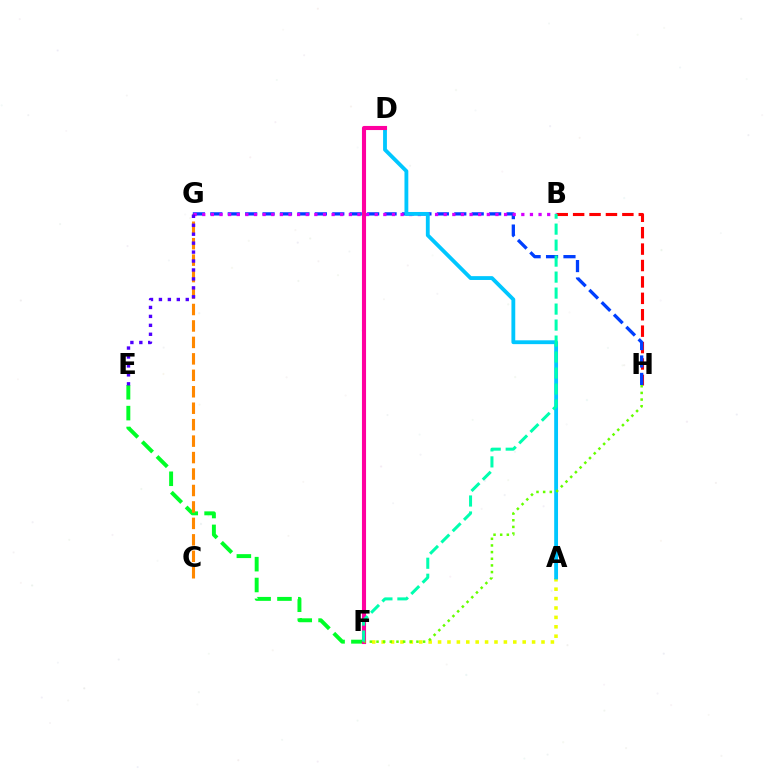{('E', 'F'): [{'color': '#00ff27', 'line_style': 'dashed', 'thickness': 2.83}], ('C', 'G'): [{'color': '#ff8800', 'line_style': 'dashed', 'thickness': 2.24}], ('B', 'H'): [{'color': '#ff0000', 'line_style': 'dashed', 'thickness': 2.23}], ('A', 'F'): [{'color': '#eeff00', 'line_style': 'dotted', 'thickness': 2.55}], ('G', 'H'): [{'color': '#003fff', 'line_style': 'dashed', 'thickness': 2.37}], ('B', 'G'): [{'color': '#d600ff', 'line_style': 'dotted', 'thickness': 2.34}], ('E', 'G'): [{'color': '#4f00ff', 'line_style': 'dotted', 'thickness': 2.43}], ('A', 'D'): [{'color': '#00c7ff', 'line_style': 'solid', 'thickness': 2.76}], ('D', 'F'): [{'color': '#ff00a0', 'line_style': 'solid', 'thickness': 2.95}], ('F', 'H'): [{'color': '#66ff00', 'line_style': 'dotted', 'thickness': 1.81}], ('B', 'F'): [{'color': '#00ffaf', 'line_style': 'dashed', 'thickness': 2.17}]}